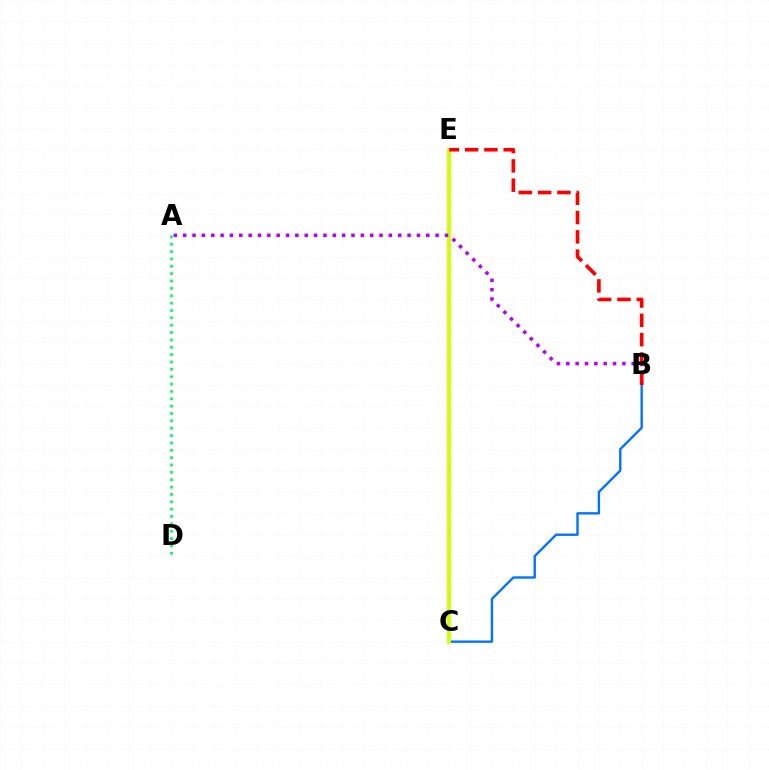{('B', 'C'): [{'color': '#0074ff', 'line_style': 'solid', 'thickness': 1.72}], ('C', 'E'): [{'color': '#d1ff00', 'line_style': 'solid', 'thickness': 2.81}], ('A', 'B'): [{'color': '#b900ff', 'line_style': 'dotted', 'thickness': 2.54}], ('B', 'E'): [{'color': '#ff0000', 'line_style': 'dashed', 'thickness': 2.62}], ('A', 'D'): [{'color': '#00ff5c', 'line_style': 'dotted', 'thickness': 2.0}]}